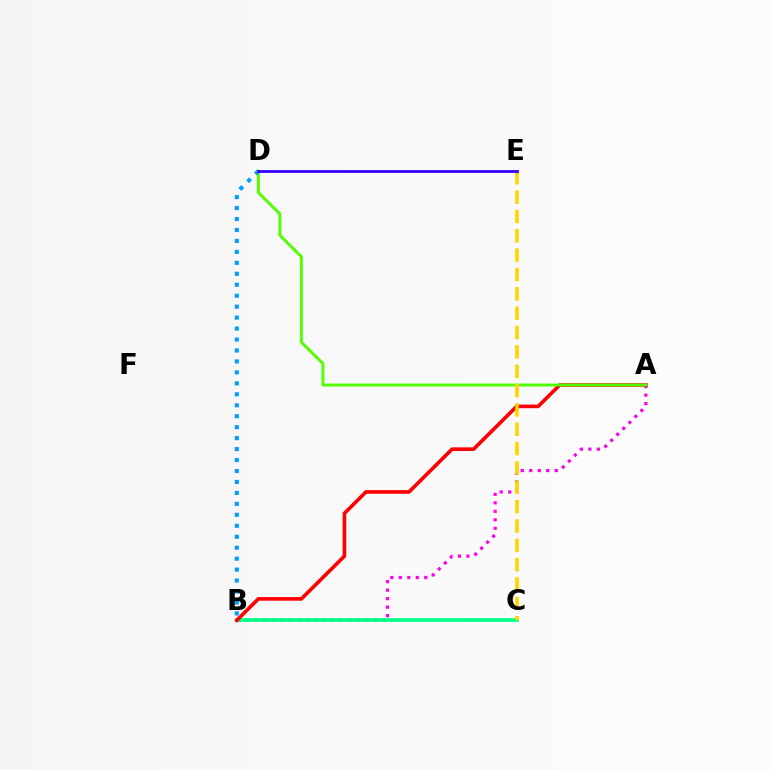{('A', 'B'): [{'color': '#ff00ed', 'line_style': 'dotted', 'thickness': 2.31}, {'color': '#ff0000', 'line_style': 'solid', 'thickness': 2.61}], ('B', 'C'): [{'color': '#00ff86', 'line_style': 'solid', 'thickness': 2.67}], ('A', 'D'): [{'color': '#4fff00', 'line_style': 'solid', 'thickness': 2.1}], ('B', 'D'): [{'color': '#009eff', 'line_style': 'dotted', 'thickness': 2.98}], ('C', 'E'): [{'color': '#ffd500', 'line_style': 'dashed', 'thickness': 2.63}], ('D', 'E'): [{'color': '#3700ff', 'line_style': 'solid', 'thickness': 2.02}]}